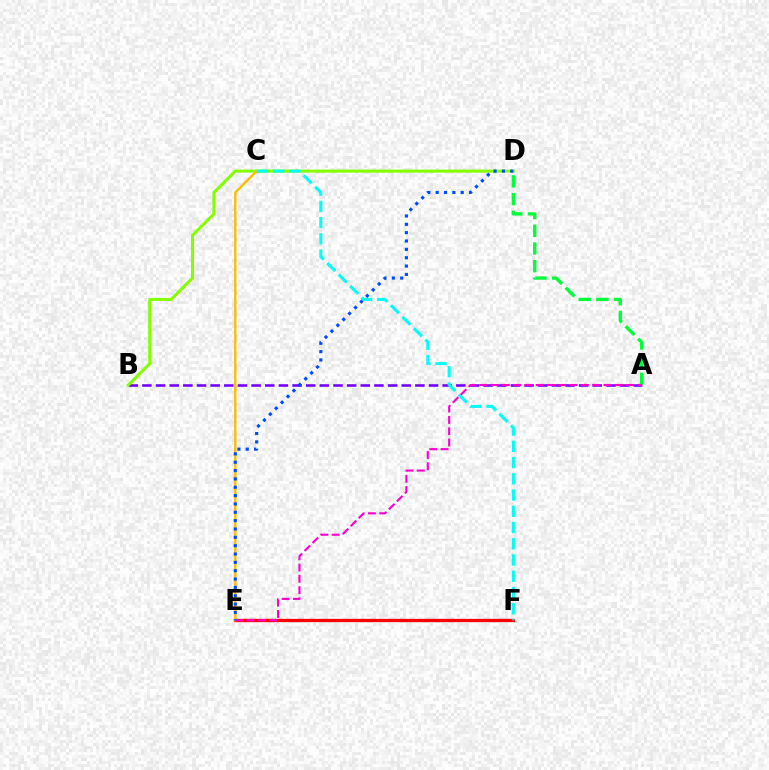{('E', 'F'): [{'color': '#ff0000', 'line_style': 'solid', 'thickness': 2.39}], ('A', 'B'): [{'color': '#7200ff', 'line_style': 'dashed', 'thickness': 1.85}], ('B', 'D'): [{'color': '#84ff00', 'line_style': 'solid', 'thickness': 2.19}], ('C', 'E'): [{'color': '#ffbd00', 'line_style': 'solid', 'thickness': 1.69}], ('A', 'D'): [{'color': '#00ff39', 'line_style': 'dashed', 'thickness': 2.4}], ('C', 'F'): [{'color': '#00fff6', 'line_style': 'dashed', 'thickness': 2.21}], ('A', 'E'): [{'color': '#ff00cf', 'line_style': 'dashed', 'thickness': 1.53}], ('D', 'E'): [{'color': '#004bff', 'line_style': 'dotted', 'thickness': 2.27}]}